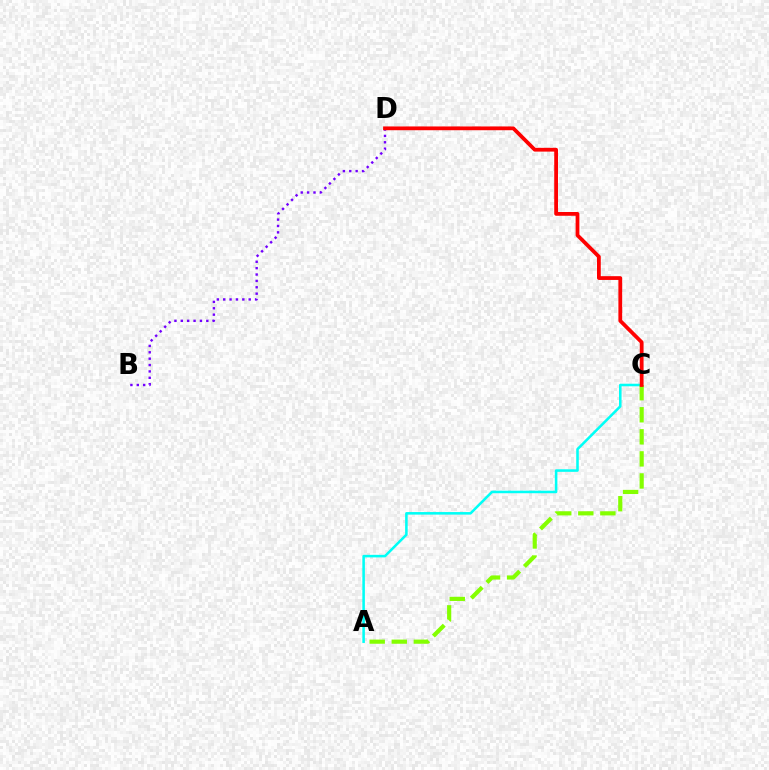{('B', 'D'): [{'color': '#7200ff', 'line_style': 'dotted', 'thickness': 1.73}], ('A', 'C'): [{'color': '#00fff6', 'line_style': 'solid', 'thickness': 1.84}, {'color': '#84ff00', 'line_style': 'dashed', 'thickness': 3.0}], ('C', 'D'): [{'color': '#ff0000', 'line_style': 'solid', 'thickness': 2.71}]}